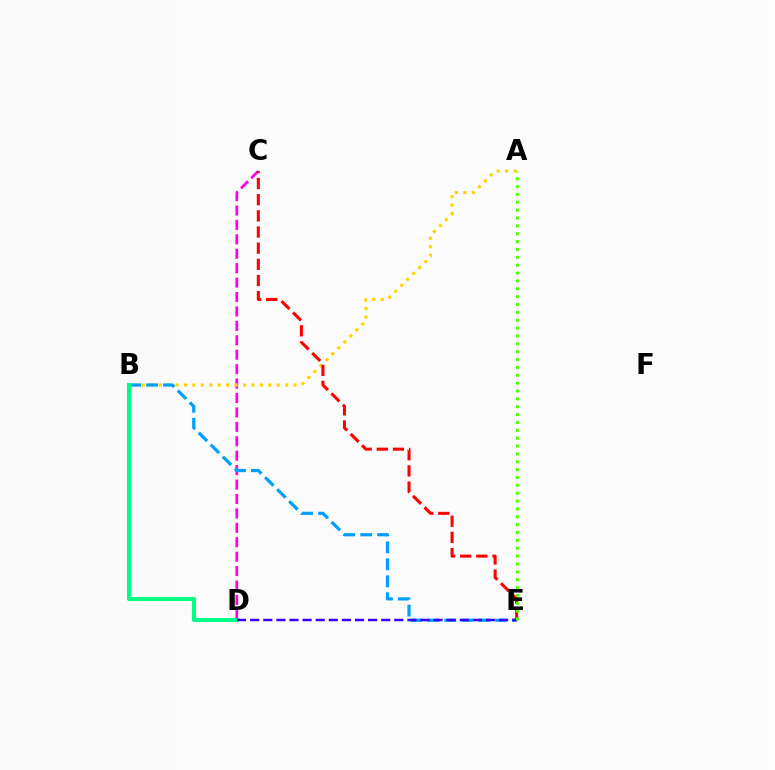{('C', 'D'): [{'color': '#ff00ed', 'line_style': 'dashed', 'thickness': 1.96}], ('A', 'B'): [{'color': '#ffd500', 'line_style': 'dotted', 'thickness': 2.29}], ('B', 'E'): [{'color': '#009eff', 'line_style': 'dashed', 'thickness': 2.3}], ('C', 'E'): [{'color': '#ff0000', 'line_style': 'dashed', 'thickness': 2.2}], ('B', 'D'): [{'color': '#00ff86', 'line_style': 'solid', 'thickness': 2.93}], ('D', 'E'): [{'color': '#3700ff', 'line_style': 'dashed', 'thickness': 1.78}], ('A', 'E'): [{'color': '#4fff00', 'line_style': 'dotted', 'thickness': 2.14}]}